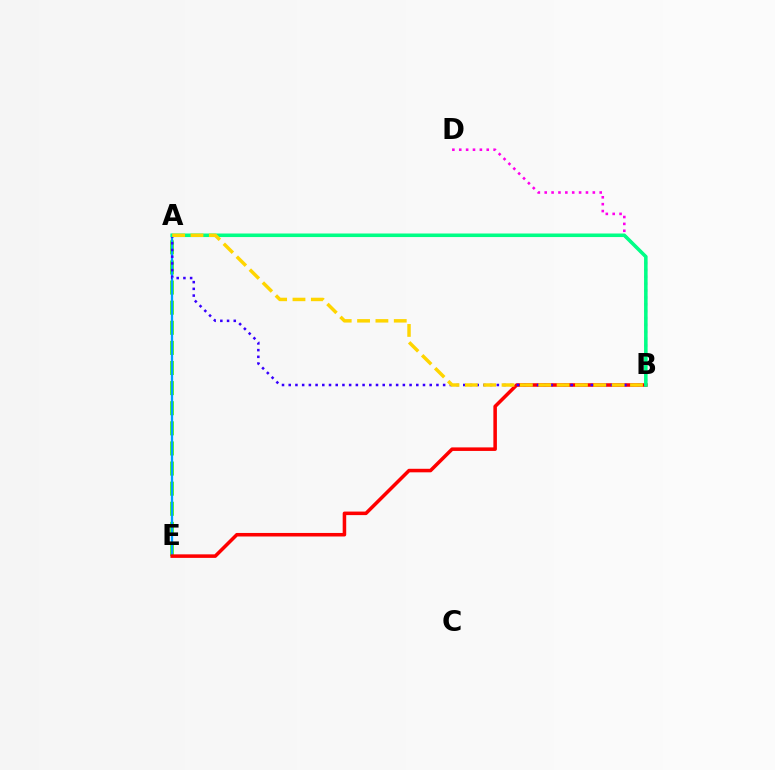{('A', 'E'): [{'color': '#4fff00', 'line_style': 'dashed', 'thickness': 2.73}, {'color': '#009eff', 'line_style': 'solid', 'thickness': 1.65}], ('B', 'E'): [{'color': '#ff0000', 'line_style': 'solid', 'thickness': 2.55}], ('A', 'B'): [{'color': '#3700ff', 'line_style': 'dotted', 'thickness': 1.82}, {'color': '#00ff86', 'line_style': 'solid', 'thickness': 2.56}, {'color': '#ffd500', 'line_style': 'dashed', 'thickness': 2.49}], ('B', 'D'): [{'color': '#ff00ed', 'line_style': 'dotted', 'thickness': 1.87}]}